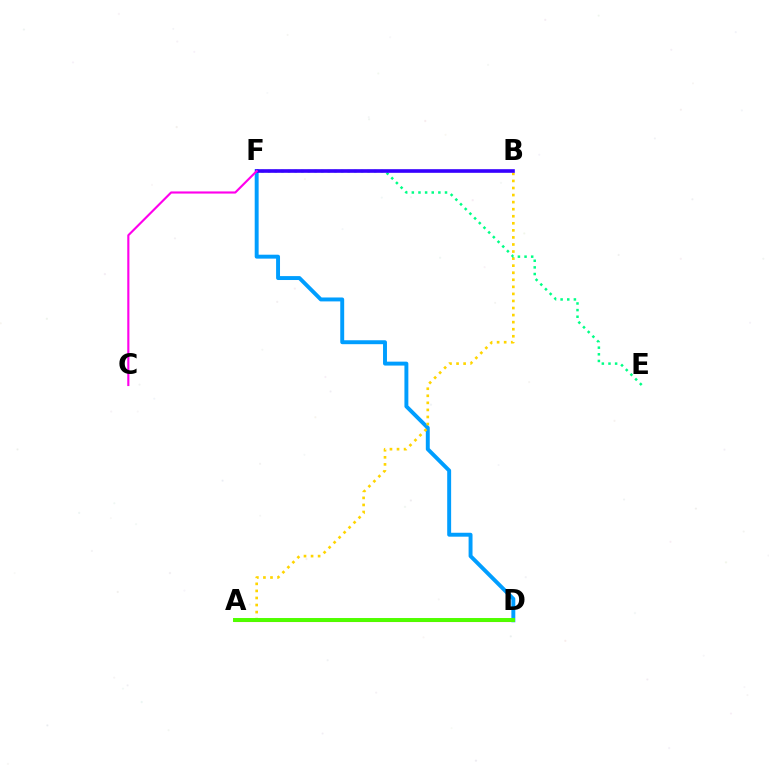{('A', 'D'): [{'color': '#ff0000', 'line_style': 'solid', 'thickness': 2.2}, {'color': '#4fff00', 'line_style': 'solid', 'thickness': 2.85}], ('D', 'F'): [{'color': '#009eff', 'line_style': 'solid', 'thickness': 2.83}], ('A', 'B'): [{'color': '#ffd500', 'line_style': 'dotted', 'thickness': 1.92}], ('E', 'F'): [{'color': '#00ff86', 'line_style': 'dotted', 'thickness': 1.8}], ('B', 'F'): [{'color': '#3700ff', 'line_style': 'solid', 'thickness': 2.61}], ('C', 'F'): [{'color': '#ff00ed', 'line_style': 'solid', 'thickness': 1.54}]}